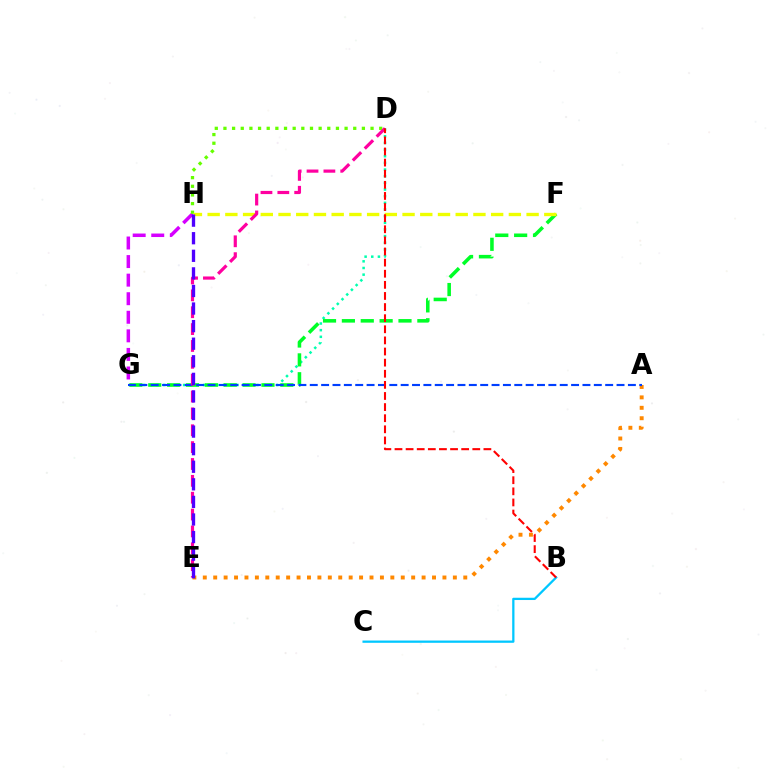{('D', 'G'): [{'color': '#00ffaf', 'line_style': 'dotted', 'thickness': 1.81}], ('G', 'H'): [{'color': '#d600ff', 'line_style': 'dashed', 'thickness': 2.52}], ('D', 'H'): [{'color': '#66ff00', 'line_style': 'dotted', 'thickness': 2.35}], ('F', 'G'): [{'color': '#00ff27', 'line_style': 'dashed', 'thickness': 2.56}], ('A', 'E'): [{'color': '#ff8800', 'line_style': 'dotted', 'thickness': 2.83}], ('F', 'H'): [{'color': '#eeff00', 'line_style': 'dashed', 'thickness': 2.41}], ('A', 'G'): [{'color': '#003fff', 'line_style': 'dashed', 'thickness': 1.54}], ('B', 'C'): [{'color': '#00c7ff', 'line_style': 'solid', 'thickness': 1.63}], ('D', 'E'): [{'color': '#ff00a0', 'line_style': 'dashed', 'thickness': 2.29}], ('B', 'D'): [{'color': '#ff0000', 'line_style': 'dashed', 'thickness': 1.51}], ('E', 'H'): [{'color': '#4f00ff', 'line_style': 'dashed', 'thickness': 2.39}]}